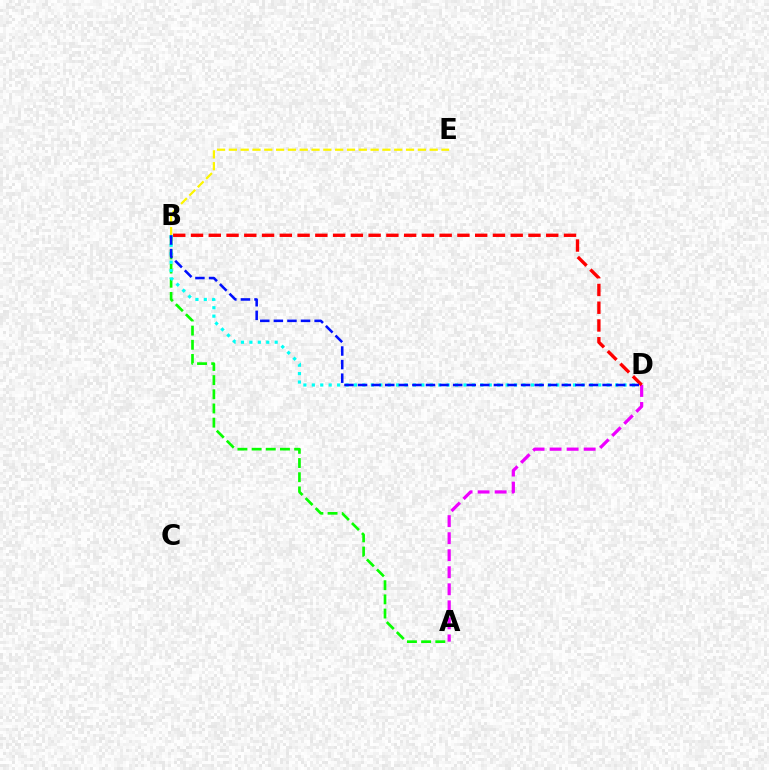{('A', 'B'): [{'color': '#08ff00', 'line_style': 'dashed', 'thickness': 1.93}], ('B', 'E'): [{'color': '#fcf500', 'line_style': 'dashed', 'thickness': 1.6}], ('B', 'D'): [{'color': '#00fff6', 'line_style': 'dotted', 'thickness': 2.29}, {'color': '#ff0000', 'line_style': 'dashed', 'thickness': 2.41}, {'color': '#0010ff', 'line_style': 'dashed', 'thickness': 1.85}], ('A', 'D'): [{'color': '#ee00ff', 'line_style': 'dashed', 'thickness': 2.31}]}